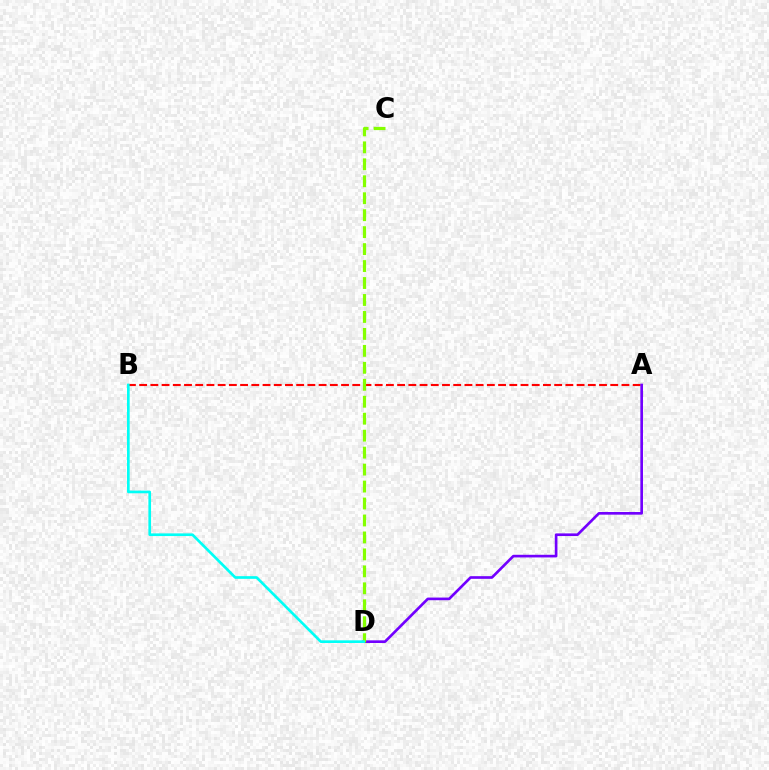{('A', 'B'): [{'color': '#ff0000', 'line_style': 'dashed', 'thickness': 1.52}], ('A', 'D'): [{'color': '#7200ff', 'line_style': 'solid', 'thickness': 1.91}], ('C', 'D'): [{'color': '#84ff00', 'line_style': 'dashed', 'thickness': 2.3}], ('B', 'D'): [{'color': '#00fff6', 'line_style': 'solid', 'thickness': 1.92}]}